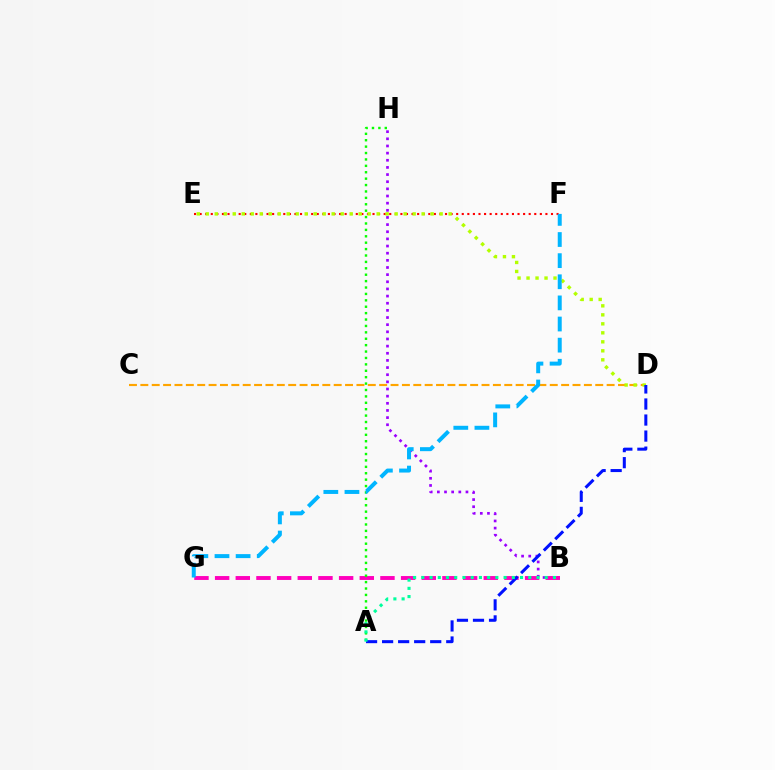{('C', 'D'): [{'color': '#ffa500', 'line_style': 'dashed', 'thickness': 1.54}], ('B', 'H'): [{'color': '#9b00ff', 'line_style': 'dotted', 'thickness': 1.94}], ('E', 'F'): [{'color': '#ff0000', 'line_style': 'dotted', 'thickness': 1.52}], ('D', 'E'): [{'color': '#b3ff00', 'line_style': 'dotted', 'thickness': 2.44}], ('B', 'G'): [{'color': '#ff00bd', 'line_style': 'dashed', 'thickness': 2.81}], ('A', 'H'): [{'color': '#08ff00', 'line_style': 'dotted', 'thickness': 1.74}], ('A', 'D'): [{'color': '#0010ff', 'line_style': 'dashed', 'thickness': 2.18}], ('A', 'B'): [{'color': '#00ff9d', 'line_style': 'dotted', 'thickness': 2.23}], ('F', 'G'): [{'color': '#00b5ff', 'line_style': 'dashed', 'thickness': 2.87}]}